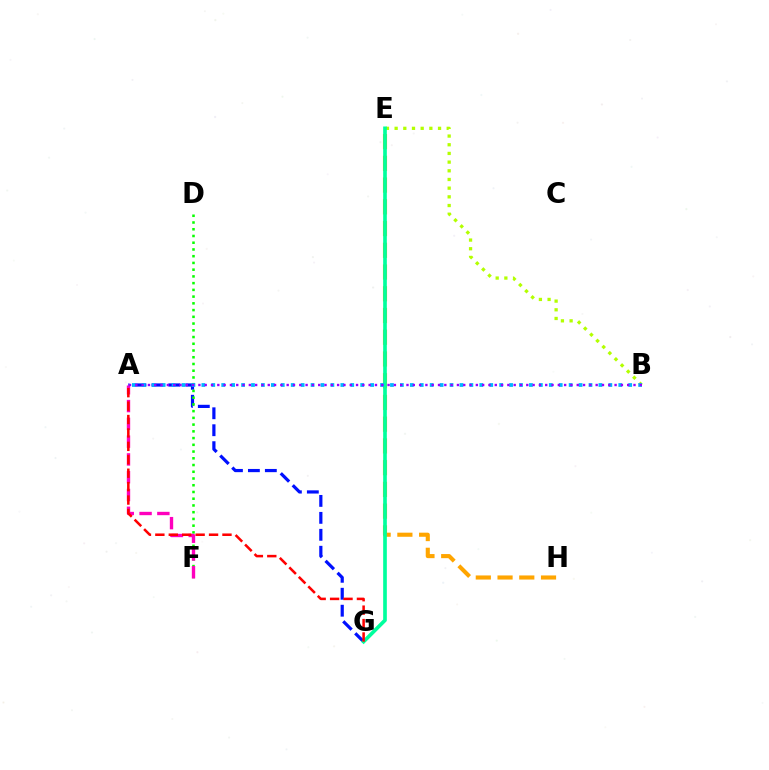{('A', 'G'): [{'color': '#0010ff', 'line_style': 'dashed', 'thickness': 2.3}, {'color': '#ff0000', 'line_style': 'dashed', 'thickness': 1.82}], ('B', 'E'): [{'color': '#b3ff00', 'line_style': 'dotted', 'thickness': 2.36}], ('D', 'F'): [{'color': '#08ff00', 'line_style': 'dotted', 'thickness': 1.83}], ('E', 'H'): [{'color': '#ffa500', 'line_style': 'dashed', 'thickness': 2.95}], ('A', 'F'): [{'color': '#ff00bd', 'line_style': 'dashed', 'thickness': 2.42}], ('E', 'G'): [{'color': '#00ff9d', 'line_style': 'solid', 'thickness': 2.64}], ('A', 'B'): [{'color': '#00b5ff', 'line_style': 'dotted', 'thickness': 2.7}, {'color': '#9b00ff', 'line_style': 'dotted', 'thickness': 1.71}]}